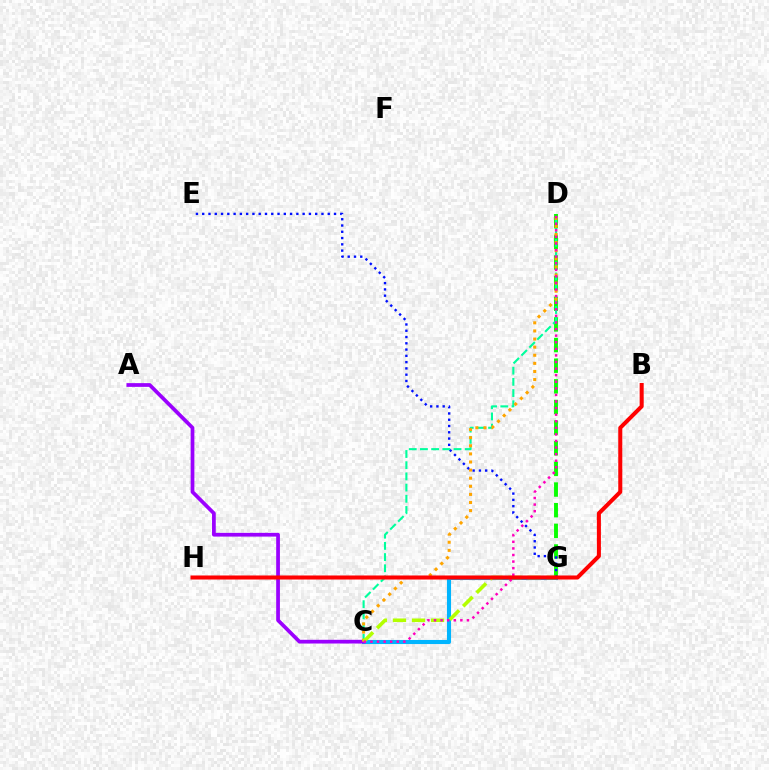{('C', 'G'): [{'color': '#00b5ff', 'line_style': 'solid', 'thickness': 2.95}, {'color': '#b3ff00', 'line_style': 'dashed', 'thickness': 2.59}], ('D', 'G'): [{'color': '#08ff00', 'line_style': 'dashed', 'thickness': 2.8}], ('E', 'G'): [{'color': '#0010ff', 'line_style': 'dotted', 'thickness': 1.71}], ('C', 'D'): [{'color': '#00ff9d', 'line_style': 'dashed', 'thickness': 1.52}, {'color': '#ffa500', 'line_style': 'dotted', 'thickness': 2.2}, {'color': '#ff00bd', 'line_style': 'dotted', 'thickness': 1.79}], ('A', 'C'): [{'color': '#9b00ff', 'line_style': 'solid', 'thickness': 2.69}], ('B', 'H'): [{'color': '#ff0000', 'line_style': 'solid', 'thickness': 2.91}]}